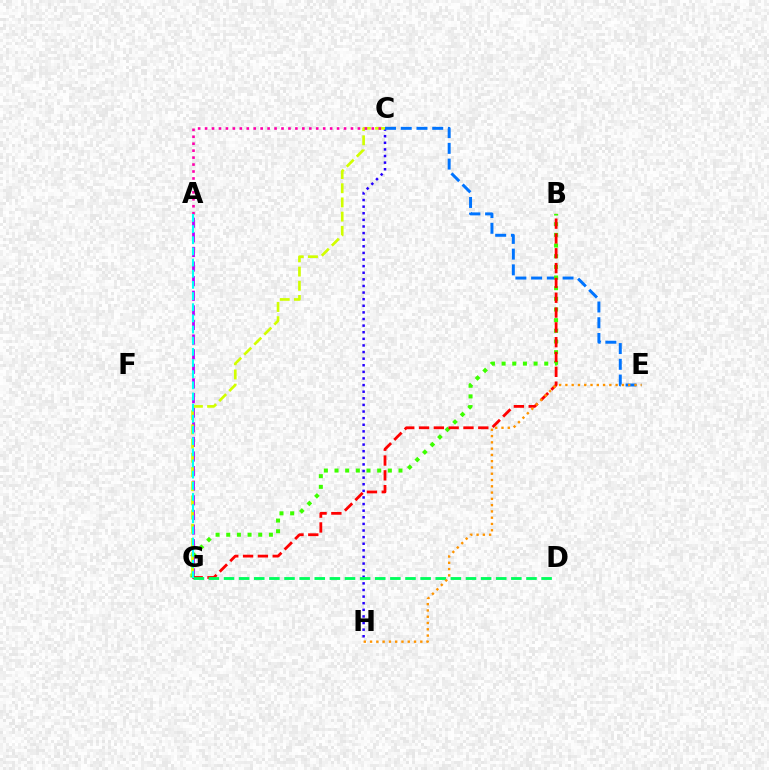{('A', 'G'): [{'color': '#b900ff', 'line_style': 'dashed', 'thickness': 1.99}, {'color': '#00fff6', 'line_style': 'dashed', 'thickness': 1.52}], ('C', 'H'): [{'color': '#2500ff', 'line_style': 'dotted', 'thickness': 1.8}], ('C', 'E'): [{'color': '#0074ff', 'line_style': 'dashed', 'thickness': 2.14}], ('B', 'G'): [{'color': '#3dff00', 'line_style': 'dotted', 'thickness': 2.9}, {'color': '#ff0000', 'line_style': 'dashed', 'thickness': 2.01}], ('D', 'G'): [{'color': '#00ff5c', 'line_style': 'dashed', 'thickness': 2.05}], ('E', 'H'): [{'color': '#ff9400', 'line_style': 'dotted', 'thickness': 1.71}], ('C', 'G'): [{'color': '#d1ff00', 'line_style': 'dashed', 'thickness': 1.93}], ('A', 'C'): [{'color': '#ff00ac', 'line_style': 'dotted', 'thickness': 1.89}]}